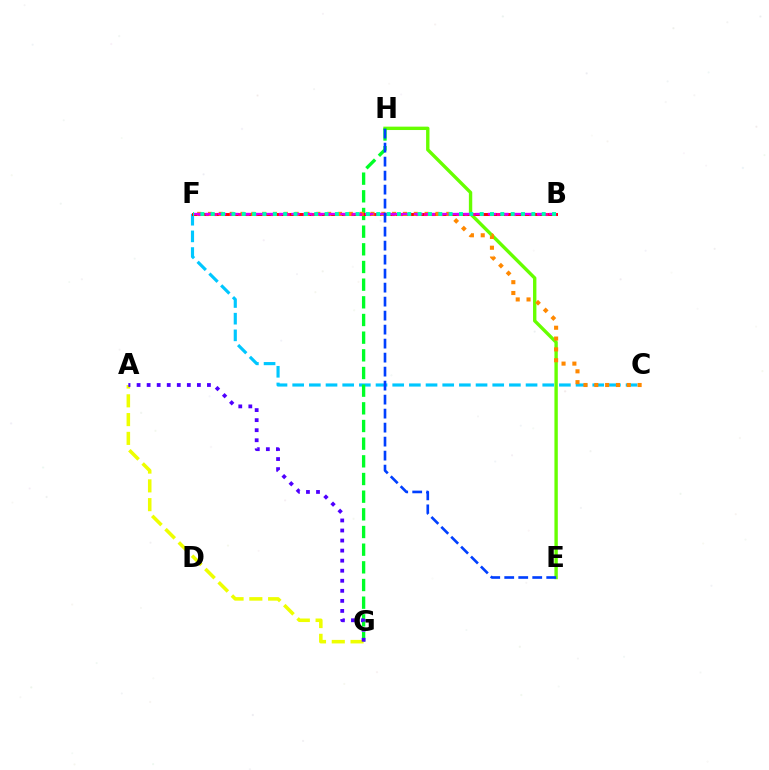{('C', 'F'): [{'color': '#00c7ff', 'line_style': 'dashed', 'thickness': 2.26}, {'color': '#ff8800', 'line_style': 'dotted', 'thickness': 2.94}], ('E', 'H'): [{'color': '#66ff00', 'line_style': 'solid', 'thickness': 2.43}, {'color': '#003fff', 'line_style': 'dashed', 'thickness': 1.9}], ('G', 'H'): [{'color': '#00ff27', 'line_style': 'dashed', 'thickness': 2.4}], ('B', 'F'): [{'color': '#ff0000', 'line_style': 'solid', 'thickness': 2.11}, {'color': '#ff00a0', 'line_style': 'dotted', 'thickness': 2.2}, {'color': '#d600ff', 'line_style': 'dashed', 'thickness': 1.67}, {'color': '#00ffaf', 'line_style': 'dotted', 'thickness': 2.81}], ('A', 'G'): [{'color': '#eeff00', 'line_style': 'dashed', 'thickness': 2.55}, {'color': '#4f00ff', 'line_style': 'dotted', 'thickness': 2.73}]}